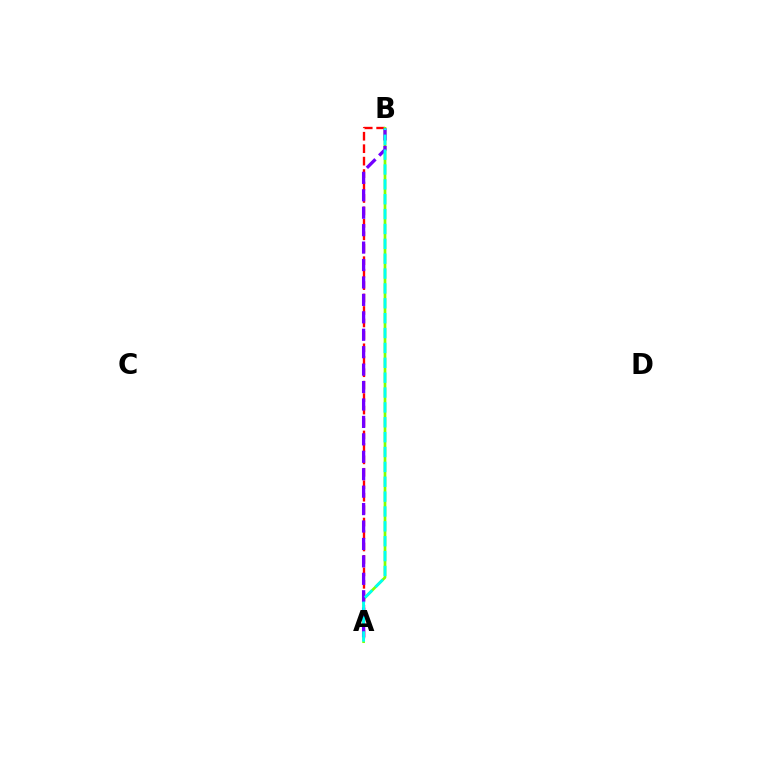{('A', 'B'): [{'color': '#ff0000', 'line_style': 'dashed', 'thickness': 1.69}, {'color': '#84ff00', 'line_style': 'solid', 'thickness': 1.95}, {'color': '#7200ff', 'line_style': 'dashed', 'thickness': 2.37}, {'color': '#00fff6', 'line_style': 'dashed', 'thickness': 2.02}]}